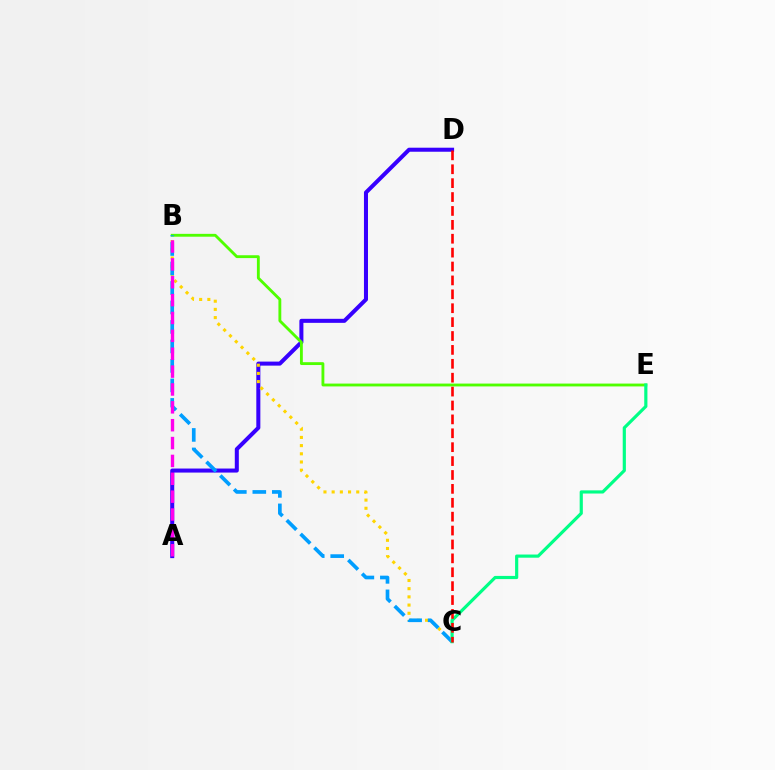{('A', 'D'): [{'color': '#3700ff', 'line_style': 'solid', 'thickness': 2.9}], ('B', 'E'): [{'color': '#4fff00', 'line_style': 'solid', 'thickness': 2.05}], ('B', 'C'): [{'color': '#ffd500', 'line_style': 'dotted', 'thickness': 2.23}, {'color': '#009eff', 'line_style': 'dashed', 'thickness': 2.65}], ('C', 'E'): [{'color': '#00ff86', 'line_style': 'solid', 'thickness': 2.28}], ('C', 'D'): [{'color': '#ff0000', 'line_style': 'dashed', 'thickness': 1.89}], ('A', 'B'): [{'color': '#ff00ed', 'line_style': 'dashed', 'thickness': 2.43}]}